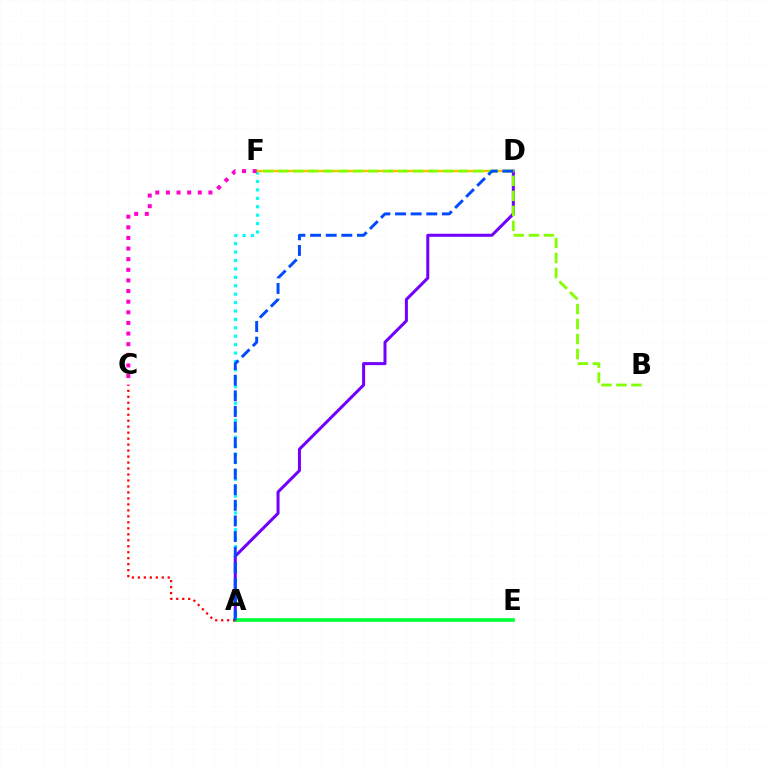{('A', 'F'): [{'color': '#00fff6', 'line_style': 'dotted', 'thickness': 2.29}], ('A', 'D'): [{'color': '#7200ff', 'line_style': 'solid', 'thickness': 2.17}, {'color': '#004bff', 'line_style': 'dashed', 'thickness': 2.12}], ('A', 'E'): [{'color': '#00ff39', 'line_style': 'solid', 'thickness': 2.63}], ('D', 'F'): [{'color': '#ffbd00', 'line_style': 'solid', 'thickness': 1.66}], ('B', 'F'): [{'color': '#84ff00', 'line_style': 'dashed', 'thickness': 2.04}], ('A', 'C'): [{'color': '#ff0000', 'line_style': 'dotted', 'thickness': 1.62}], ('C', 'F'): [{'color': '#ff00cf', 'line_style': 'dotted', 'thickness': 2.89}]}